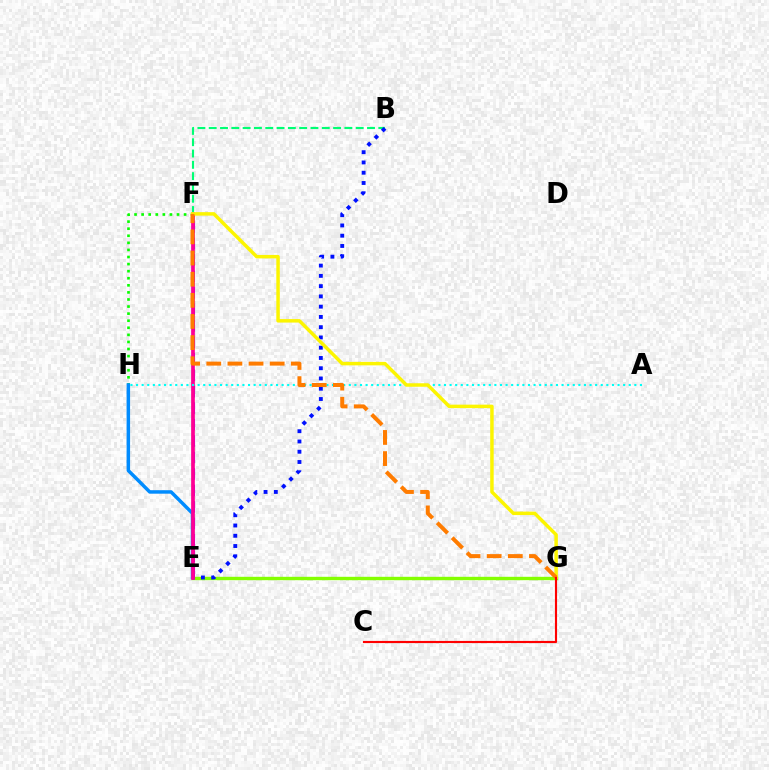{('F', 'H'): [{'color': '#08ff00', 'line_style': 'dotted', 'thickness': 1.92}], ('B', 'F'): [{'color': '#00ff74', 'line_style': 'dashed', 'thickness': 1.54}], ('E', 'G'): [{'color': '#84ff00', 'line_style': 'solid', 'thickness': 2.44}], ('E', 'H'): [{'color': '#008cff', 'line_style': 'solid', 'thickness': 2.51}], ('B', 'E'): [{'color': '#0010ff', 'line_style': 'dotted', 'thickness': 2.79}], ('E', 'F'): [{'color': '#7200ff', 'line_style': 'dashed', 'thickness': 2.24}, {'color': '#ee00ff', 'line_style': 'solid', 'thickness': 1.63}, {'color': '#ff0094', 'line_style': 'solid', 'thickness': 2.64}], ('A', 'H'): [{'color': '#00fff6', 'line_style': 'dotted', 'thickness': 1.52}], ('F', 'G'): [{'color': '#fcf500', 'line_style': 'solid', 'thickness': 2.5}, {'color': '#ff7c00', 'line_style': 'dashed', 'thickness': 2.87}], ('C', 'G'): [{'color': '#ff0000', 'line_style': 'solid', 'thickness': 1.55}]}